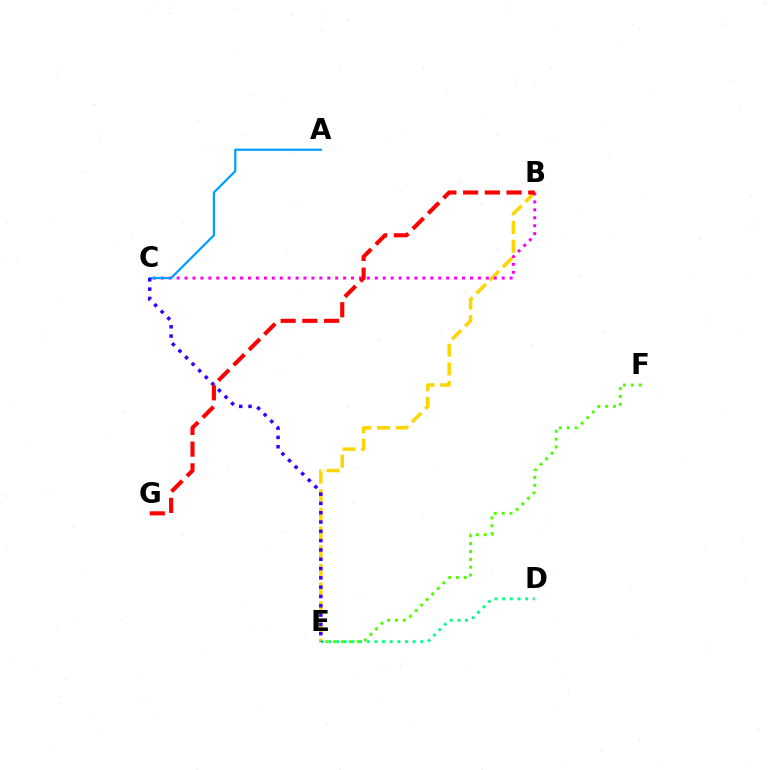{('B', 'E'): [{'color': '#ffd500', 'line_style': 'dashed', 'thickness': 2.54}], ('D', 'E'): [{'color': '#00ff86', 'line_style': 'dotted', 'thickness': 2.08}], ('B', 'C'): [{'color': '#ff00ed', 'line_style': 'dotted', 'thickness': 2.15}], ('A', 'C'): [{'color': '#009eff', 'line_style': 'solid', 'thickness': 1.59}], ('C', 'E'): [{'color': '#3700ff', 'line_style': 'dotted', 'thickness': 2.53}], ('E', 'F'): [{'color': '#4fff00', 'line_style': 'dotted', 'thickness': 2.13}], ('B', 'G'): [{'color': '#ff0000', 'line_style': 'dashed', 'thickness': 2.95}]}